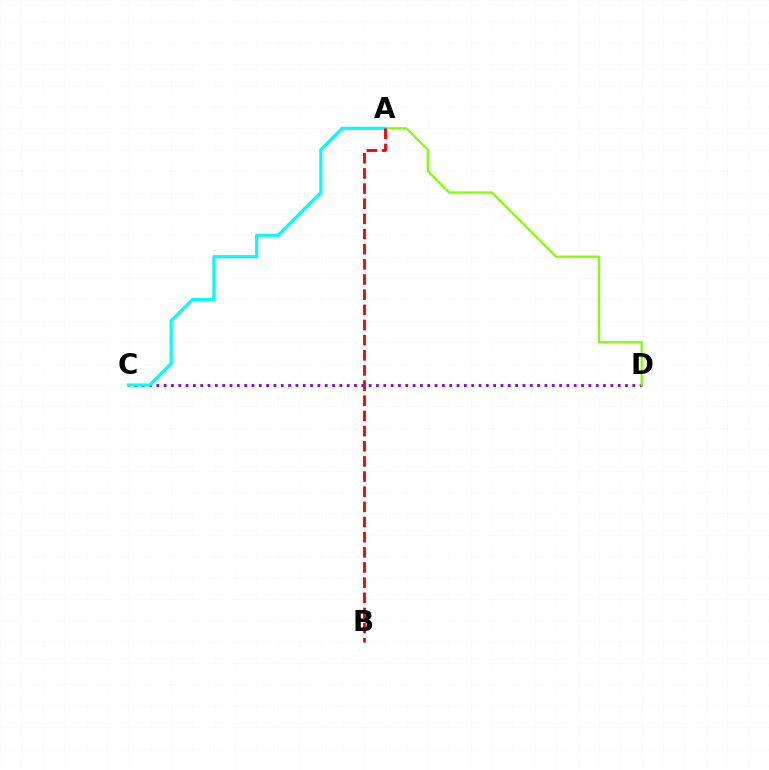{('C', 'D'): [{'color': '#7200ff', 'line_style': 'dotted', 'thickness': 1.99}], ('A', 'D'): [{'color': '#84ff00', 'line_style': 'solid', 'thickness': 1.62}], ('A', 'C'): [{'color': '#00fff6', 'line_style': 'solid', 'thickness': 2.27}], ('A', 'B'): [{'color': '#ff0000', 'line_style': 'dashed', 'thickness': 2.06}]}